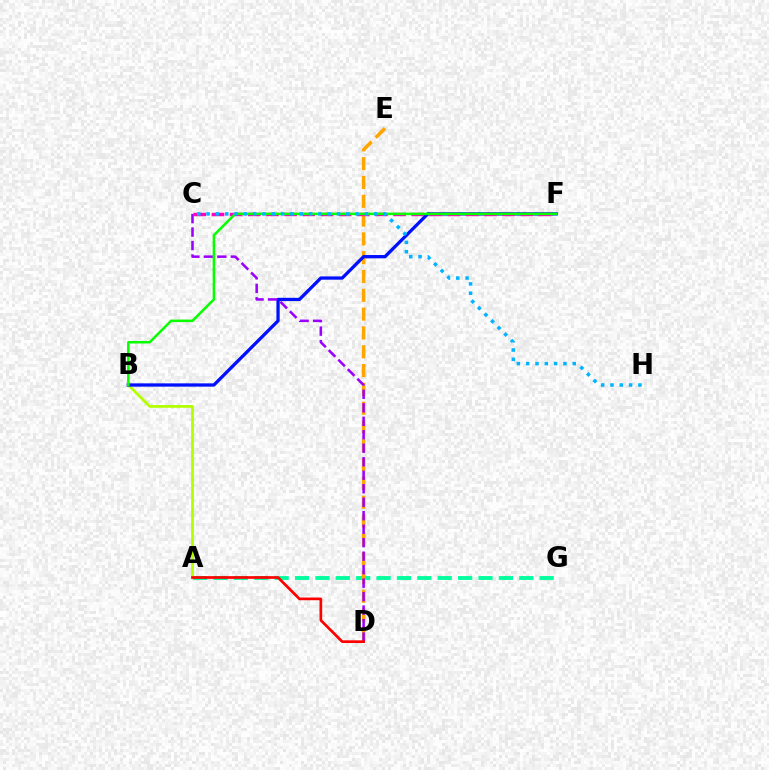{('A', 'G'): [{'color': '#00ff9d', 'line_style': 'dashed', 'thickness': 2.77}], ('A', 'B'): [{'color': '#b3ff00', 'line_style': 'solid', 'thickness': 2.01}], ('D', 'E'): [{'color': '#ffa500', 'line_style': 'dashed', 'thickness': 2.56}], ('B', 'F'): [{'color': '#0010ff', 'line_style': 'solid', 'thickness': 2.36}, {'color': '#08ff00', 'line_style': 'solid', 'thickness': 1.82}], ('C', 'D'): [{'color': '#9b00ff', 'line_style': 'dashed', 'thickness': 1.83}], ('C', 'F'): [{'color': '#ff00bd', 'line_style': 'dashed', 'thickness': 2.47}], ('A', 'D'): [{'color': '#ff0000', 'line_style': 'solid', 'thickness': 1.94}], ('C', 'H'): [{'color': '#00b5ff', 'line_style': 'dotted', 'thickness': 2.53}]}